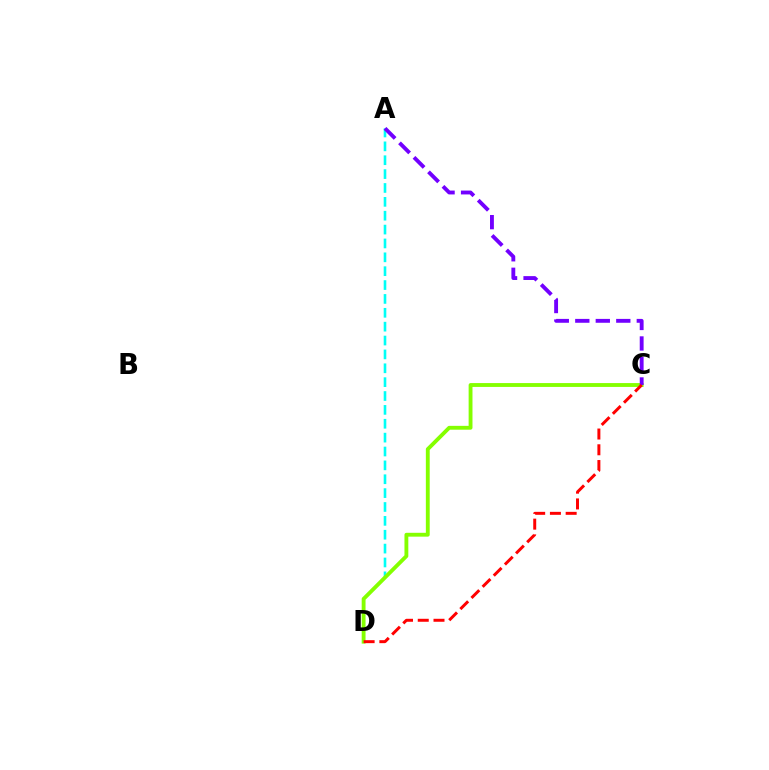{('A', 'D'): [{'color': '#00fff6', 'line_style': 'dashed', 'thickness': 1.88}], ('C', 'D'): [{'color': '#84ff00', 'line_style': 'solid', 'thickness': 2.77}, {'color': '#ff0000', 'line_style': 'dashed', 'thickness': 2.14}], ('A', 'C'): [{'color': '#7200ff', 'line_style': 'dashed', 'thickness': 2.78}]}